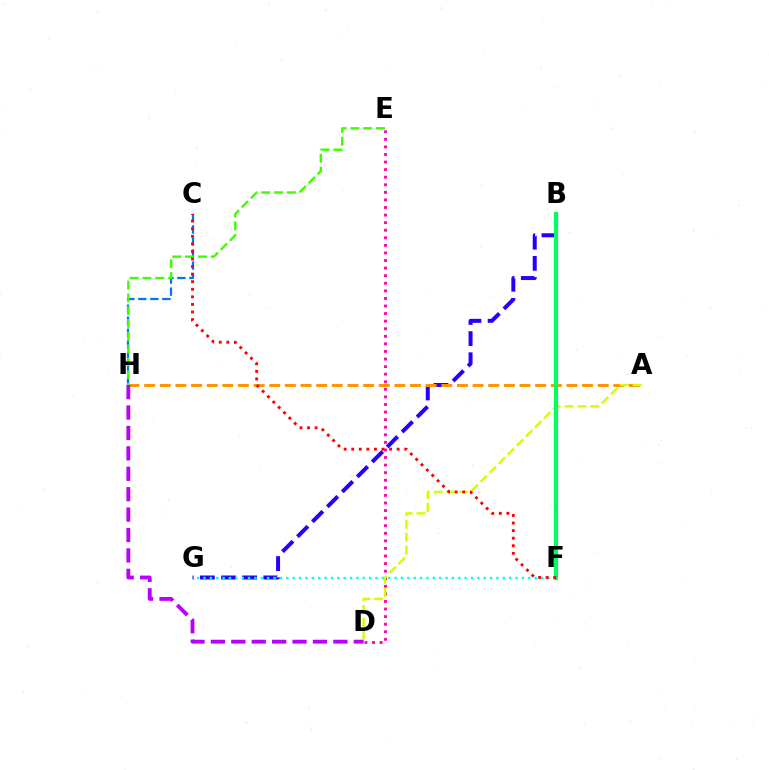{('B', 'G'): [{'color': '#2500ff', 'line_style': 'dashed', 'thickness': 2.87}], ('F', 'G'): [{'color': '#00fff6', 'line_style': 'dotted', 'thickness': 1.73}], ('D', 'E'): [{'color': '#ff00ac', 'line_style': 'dotted', 'thickness': 2.06}], ('C', 'H'): [{'color': '#0074ff', 'line_style': 'dashed', 'thickness': 1.63}], ('A', 'H'): [{'color': '#ff9400', 'line_style': 'dashed', 'thickness': 2.12}], ('E', 'H'): [{'color': '#3dff00', 'line_style': 'dashed', 'thickness': 1.74}], ('A', 'D'): [{'color': '#d1ff00', 'line_style': 'dashed', 'thickness': 1.74}], ('B', 'F'): [{'color': '#00ff5c', 'line_style': 'solid', 'thickness': 2.97}], ('C', 'F'): [{'color': '#ff0000', 'line_style': 'dotted', 'thickness': 2.06}], ('D', 'H'): [{'color': '#b900ff', 'line_style': 'dashed', 'thickness': 2.77}]}